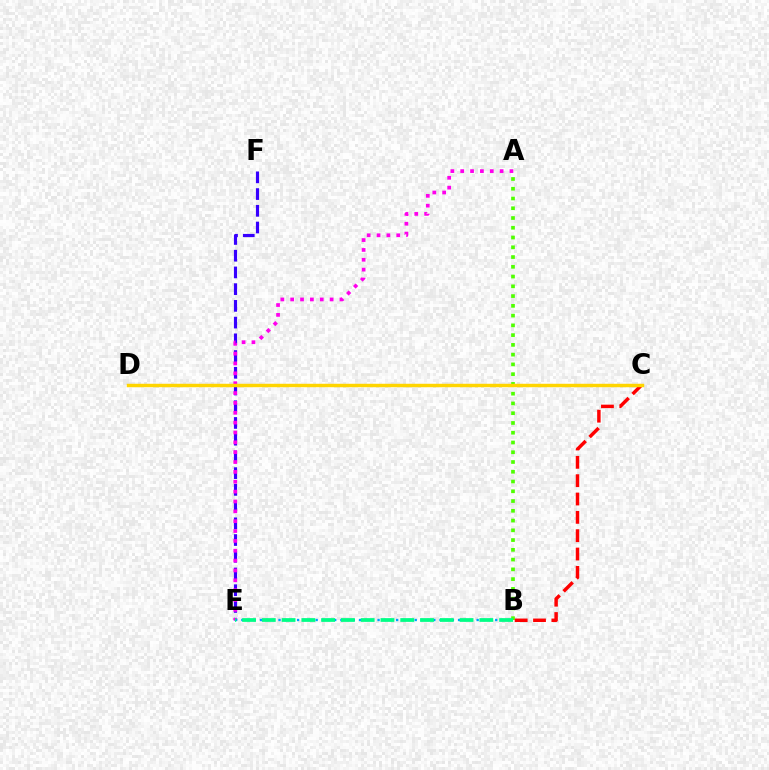{('E', 'F'): [{'color': '#3700ff', 'line_style': 'dashed', 'thickness': 2.27}], ('A', 'B'): [{'color': '#4fff00', 'line_style': 'dotted', 'thickness': 2.65}], ('B', 'C'): [{'color': '#ff0000', 'line_style': 'dashed', 'thickness': 2.49}], ('A', 'E'): [{'color': '#ff00ed', 'line_style': 'dotted', 'thickness': 2.68}], ('C', 'D'): [{'color': '#ffd500', 'line_style': 'solid', 'thickness': 2.48}], ('B', 'E'): [{'color': '#009eff', 'line_style': 'dotted', 'thickness': 1.68}, {'color': '#00ff86', 'line_style': 'dashed', 'thickness': 2.69}]}